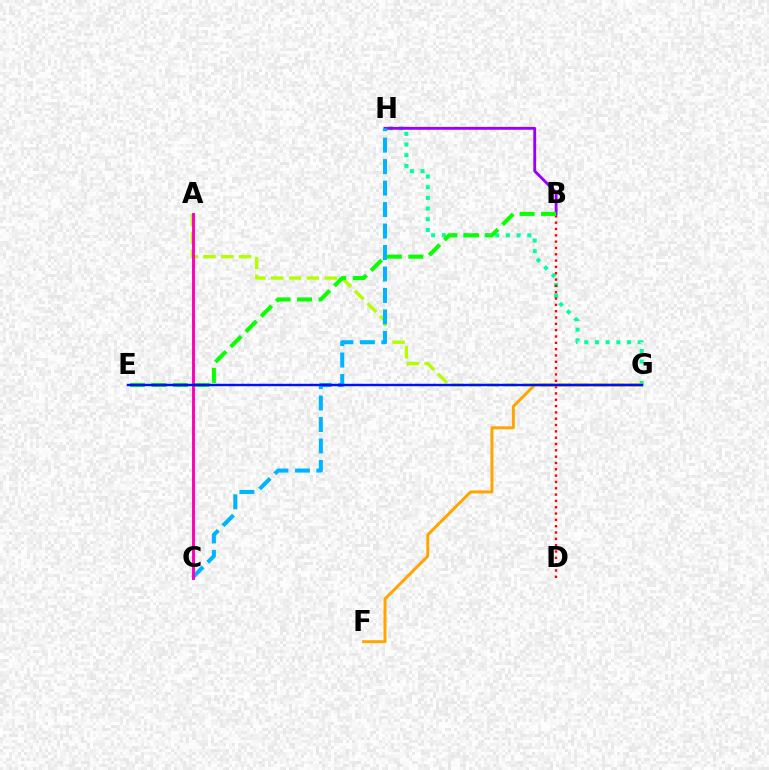{('G', 'H'): [{'color': '#00ff9d', 'line_style': 'dotted', 'thickness': 2.9}], ('B', 'D'): [{'color': '#ff0000', 'line_style': 'dotted', 'thickness': 1.72}], ('A', 'G'): [{'color': '#b3ff00', 'line_style': 'dashed', 'thickness': 2.42}], ('B', 'H'): [{'color': '#9b00ff', 'line_style': 'solid', 'thickness': 2.05}], ('C', 'H'): [{'color': '#00b5ff', 'line_style': 'dashed', 'thickness': 2.92}], ('B', 'E'): [{'color': '#08ff00', 'line_style': 'dashed', 'thickness': 2.92}], ('A', 'C'): [{'color': '#ff00bd', 'line_style': 'solid', 'thickness': 2.11}], ('F', 'G'): [{'color': '#ffa500', 'line_style': 'solid', 'thickness': 2.14}], ('E', 'G'): [{'color': '#0010ff', 'line_style': 'solid', 'thickness': 1.74}]}